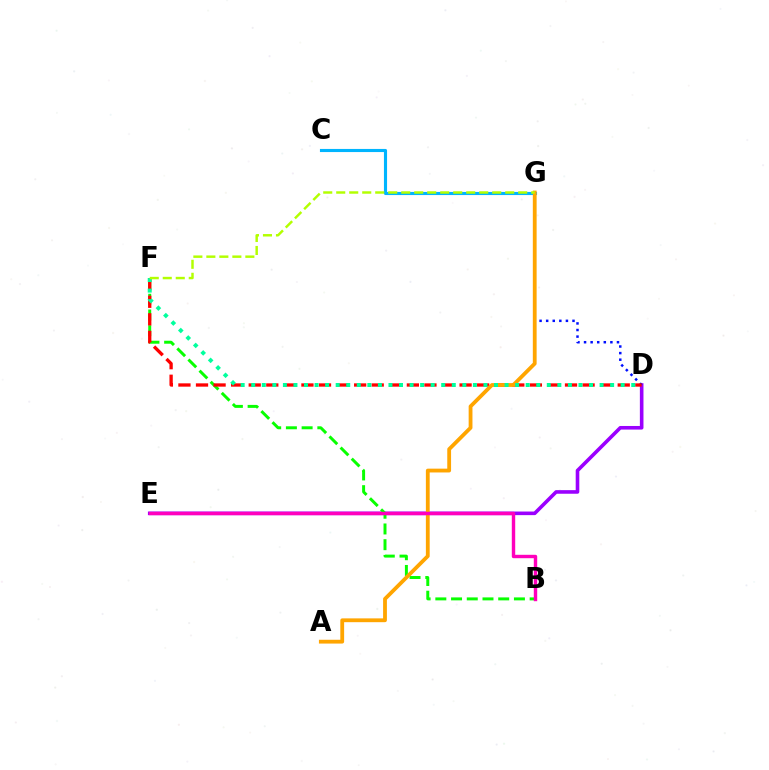{('D', 'E'): [{'color': '#9b00ff', 'line_style': 'solid', 'thickness': 2.59}], ('D', 'G'): [{'color': '#0010ff', 'line_style': 'dotted', 'thickness': 1.79}], ('B', 'F'): [{'color': '#08ff00', 'line_style': 'dashed', 'thickness': 2.14}], ('C', 'G'): [{'color': '#00b5ff', 'line_style': 'solid', 'thickness': 2.25}], ('D', 'F'): [{'color': '#ff0000', 'line_style': 'dashed', 'thickness': 2.39}, {'color': '#00ff9d', 'line_style': 'dotted', 'thickness': 2.87}], ('A', 'G'): [{'color': '#ffa500', 'line_style': 'solid', 'thickness': 2.74}], ('B', 'E'): [{'color': '#ff00bd', 'line_style': 'solid', 'thickness': 2.45}], ('F', 'G'): [{'color': '#b3ff00', 'line_style': 'dashed', 'thickness': 1.77}]}